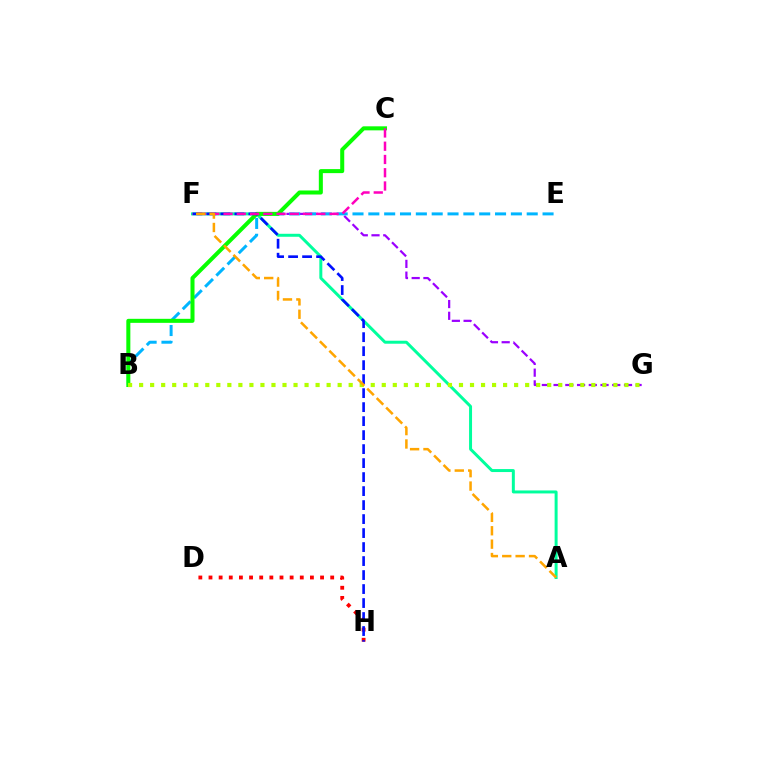{('F', 'G'): [{'color': '#9b00ff', 'line_style': 'dashed', 'thickness': 1.59}], ('B', 'E'): [{'color': '#00b5ff', 'line_style': 'dashed', 'thickness': 2.15}], ('A', 'F'): [{'color': '#00ff9d', 'line_style': 'solid', 'thickness': 2.15}, {'color': '#ffa500', 'line_style': 'dashed', 'thickness': 1.82}], ('B', 'C'): [{'color': '#08ff00', 'line_style': 'solid', 'thickness': 2.9}], ('B', 'G'): [{'color': '#b3ff00', 'line_style': 'dotted', 'thickness': 3.0}], ('D', 'H'): [{'color': '#ff0000', 'line_style': 'dotted', 'thickness': 2.76}], ('F', 'H'): [{'color': '#0010ff', 'line_style': 'dashed', 'thickness': 1.9}], ('C', 'F'): [{'color': '#ff00bd', 'line_style': 'dashed', 'thickness': 1.8}]}